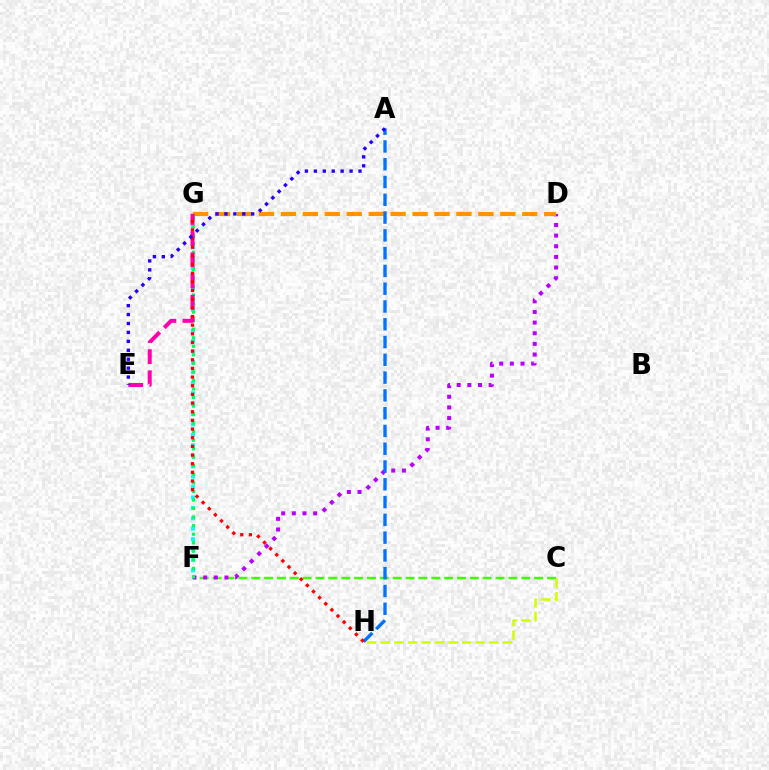{('C', 'F'): [{'color': '#3dff00', 'line_style': 'dashed', 'thickness': 1.75}], ('D', 'F'): [{'color': '#b900ff', 'line_style': 'dotted', 'thickness': 2.89}], ('F', 'G'): [{'color': '#00fff6', 'line_style': 'dotted', 'thickness': 2.83}, {'color': '#00ff5c', 'line_style': 'dotted', 'thickness': 2.32}], ('D', 'G'): [{'color': '#ff9400', 'line_style': 'dashed', 'thickness': 2.98}], ('E', 'G'): [{'color': '#ff00ac', 'line_style': 'dashed', 'thickness': 2.88}], ('C', 'H'): [{'color': '#d1ff00', 'line_style': 'dashed', 'thickness': 1.84}], ('A', 'H'): [{'color': '#0074ff', 'line_style': 'dashed', 'thickness': 2.42}], ('G', 'H'): [{'color': '#ff0000', 'line_style': 'dotted', 'thickness': 2.35}], ('A', 'E'): [{'color': '#2500ff', 'line_style': 'dotted', 'thickness': 2.43}]}